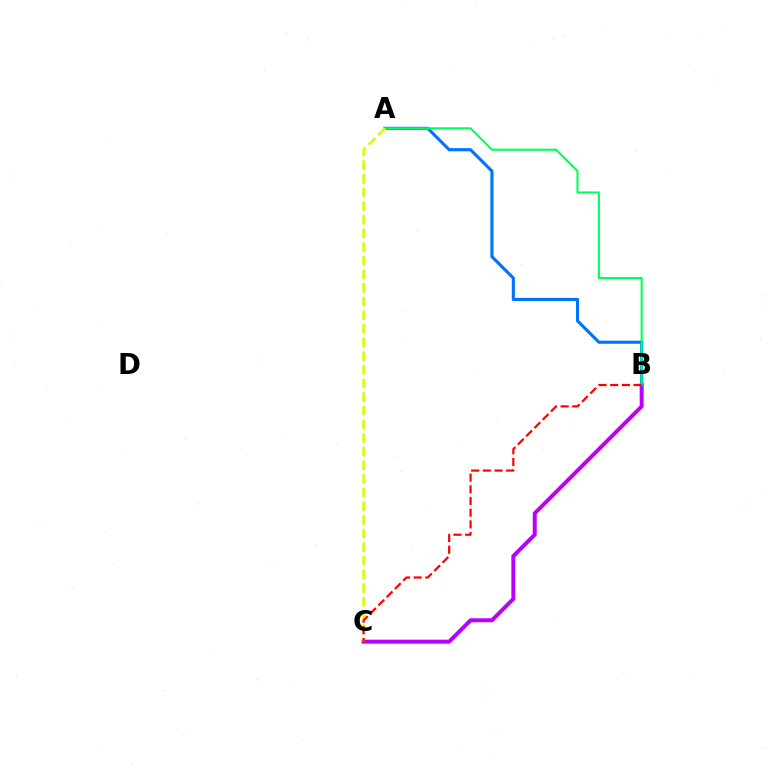{('B', 'C'): [{'color': '#b900ff', 'line_style': 'solid', 'thickness': 2.86}, {'color': '#ff0000', 'line_style': 'dashed', 'thickness': 1.59}], ('A', 'B'): [{'color': '#0074ff', 'line_style': 'solid', 'thickness': 2.24}, {'color': '#00ff5c', 'line_style': 'solid', 'thickness': 1.52}], ('A', 'C'): [{'color': '#d1ff00', 'line_style': 'dashed', 'thickness': 1.85}]}